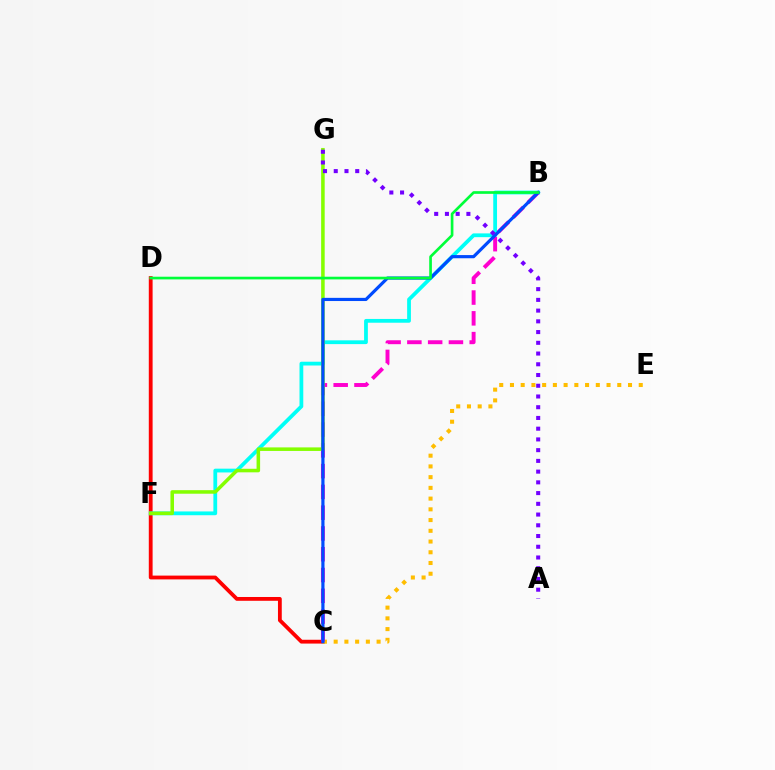{('C', 'D'): [{'color': '#ff0000', 'line_style': 'solid', 'thickness': 2.74}], ('B', 'F'): [{'color': '#00fff6', 'line_style': 'solid', 'thickness': 2.72}], ('C', 'E'): [{'color': '#ffbd00', 'line_style': 'dotted', 'thickness': 2.92}], ('B', 'C'): [{'color': '#ff00cf', 'line_style': 'dashed', 'thickness': 2.82}, {'color': '#004bff', 'line_style': 'solid', 'thickness': 2.29}], ('F', 'G'): [{'color': '#84ff00', 'line_style': 'solid', 'thickness': 2.55}], ('B', 'D'): [{'color': '#00ff39', 'line_style': 'solid', 'thickness': 1.92}], ('A', 'G'): [{'color': '#7200ff', 'line_style': 'dotted', 'thickness': 2.92}]}